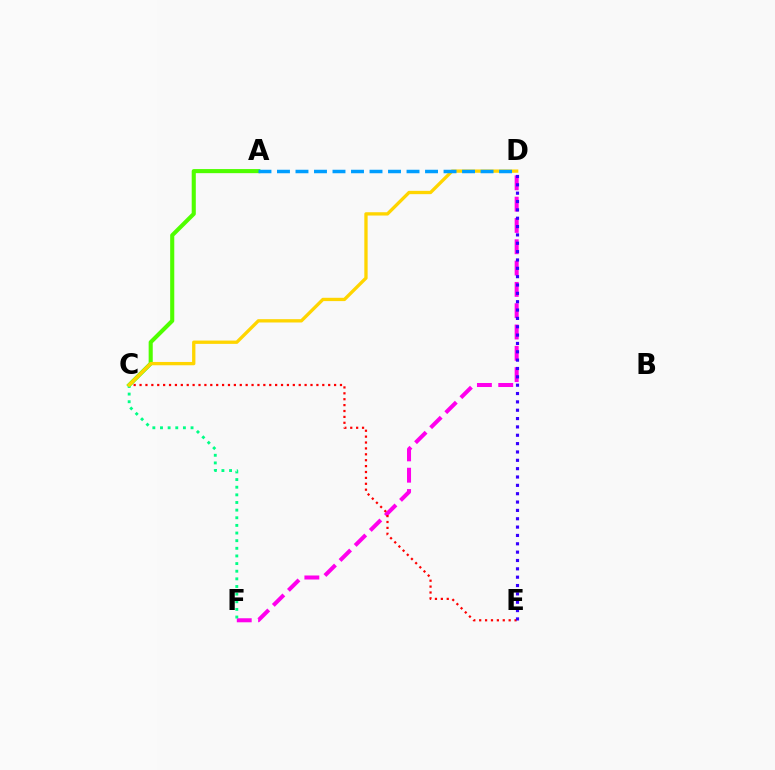{('A', 'C'): [{'color': '#4fff00', 'line_style': 'solid', 'thickness': 2.95}], ('D', 'F'): [{'color': '#ff00ed', 'line_style': 'dashed', 'thickness': 2.9}], ('C', 'F'): [{'color': '#00ff86', 'line_style': 'dotted', 'thickness': 2.07}], ('C', 'E'): [{'color': '#ff0000', 'line_style': 'dotted', 'thickness': 1.6}], ('D', 'E'): [{'color': '#3700ff', 'line_style': 'dotted', 'thickness': 2.27}], ('C', 'D'): [{'color': '#ffd500', 'line_style': 'solid', 'thickness': 2.38}], ('A', 'D'): [{'color': '#009eff', 'line_style': 'dashed', 'thickness': 2.51}]}